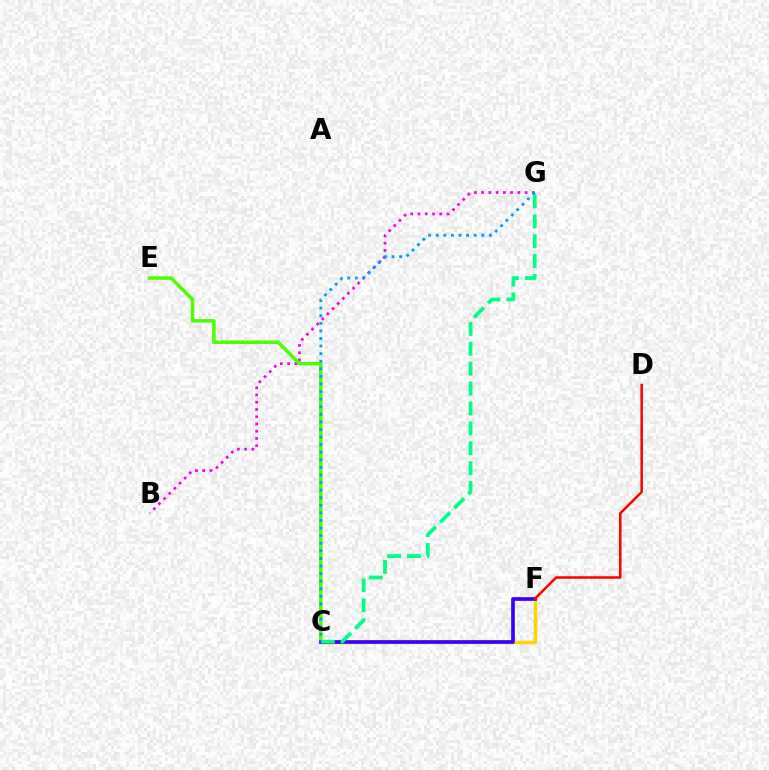{('B', 'G'): [{'color': '#ff00ed', 'line_style': 'dotted', 'thickness': 1.97}], ('C', 'F'): [{'color': '#ffd500', 'line_style': 'solid', 'thickness': 2.49}, {'color': '#3700ff', 'line_style': 'solid', 'thickness': 2.65}], ('C', 'E'): [{'color': '#4fff00', 'line_style': 'solid', 'thickness': 2.55}], ('D', 'F'): [{'color': '#ff0000', 'line_style': 'solid', 'thickness': 1.81}], ('C', 'G'): [{'color': '#00ff86', 'line_style': 'dashed', 'thickness': 2.7}, {'color': '#009eff', 'line_style': 'dotted', 'thickness': 2.06}]}